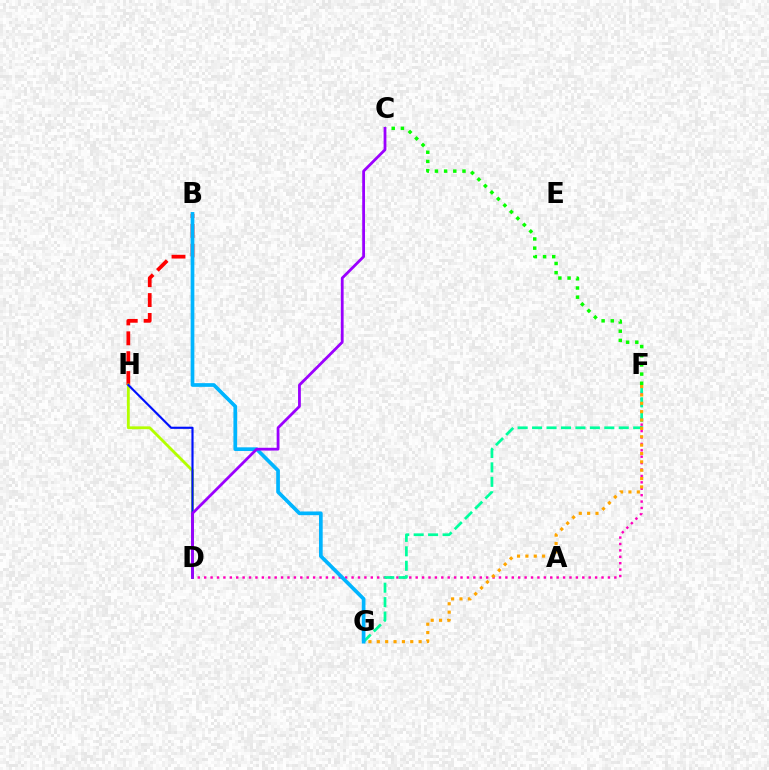{('C', 'F'): [{'color': '#08ff00', 'line_style': 'dotted', 'thickness': 2.49}], ('D', 'F'): [{'color': '#ff00bd', 'line_style': 'dotted', 'thickness': 1.74}], ('B', 'H'): [{'color': '#ff0000', 'line_style': 'dashed', 'thickness': 2.7}], ('F', 'G'): [{'color': '#00ff9d', 'line_style': 'dashed', 'thickness': 1.96}, {'color': '#ffa500', 'line_style': 'dotted', 'thickness': 2.27}], ('D', 'H'): [{'color': '#b3ff00', 'line_style': 'solid', 'thickness': 2.04}, {'color': '#0010ff', 'line_style': 'solid', 'thickness': 1.55}], ('B', 'G'): [{'color': '#00b5ff', 'line_style': 'solid', 'thickness': 2.66}], ('C', 'D'): [{'color': '#9b00ff', 'line_style': 'solid', 'thickness': 2.01}]}